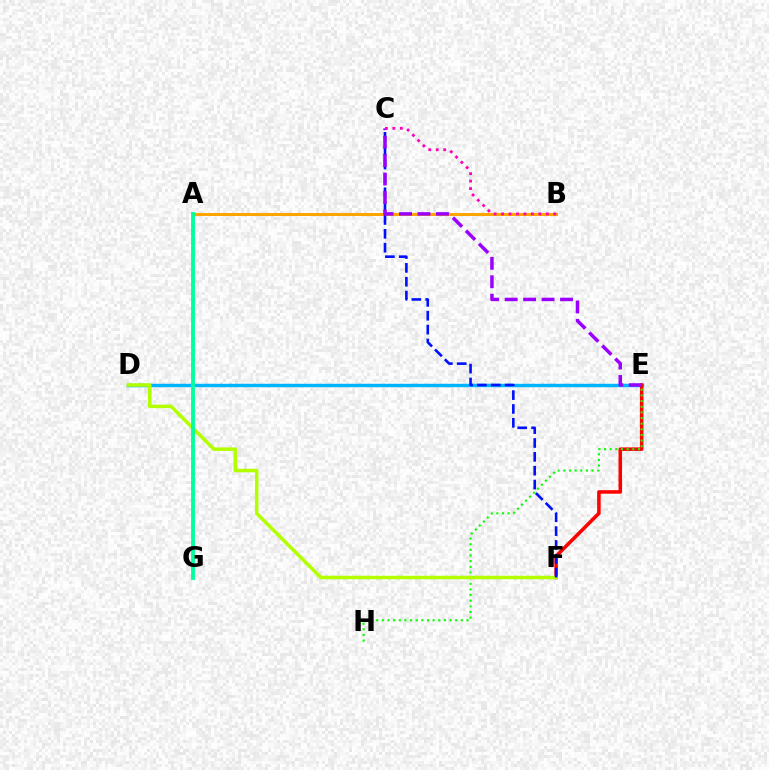{('D', 'E'): [{'color': '#00b5ff', 'line_style': 'solid', 'thickness': 2.49}], ('E', 'F'): [{'color': '#ff0000', 'line_style': 'solid', 'thickness': 2.54}], ('E', 'H'): [{'color': '#08ff00', 'line_style': 'dotted', 'thickness': 1.53}], ('A', 'B'): [{'color': '#ffa500', 'line_style': 'solid', 'thickness': 2.16}], ('D', 'F'): [{'color': '#b3ff00', 'line_style': 'solid', 'thickness': 2.53}], ('C', 'F'): [{'color': '#0010ff', 'line_style': 'dashed', 'thickness': 1.88}], ('C', 'E'): [{'color': '#9b00ff', 'line_style': 'dashed', 'thickness': 2.51}], ('A', 'G'): [{'color': '#00ff9d', 'line_style': 'solid', 'thickness': 2.75}], ('B', 'C'): [{'color': '#ff00bd', 'line_style': 'dotted', 'thickness': 2.03}]}